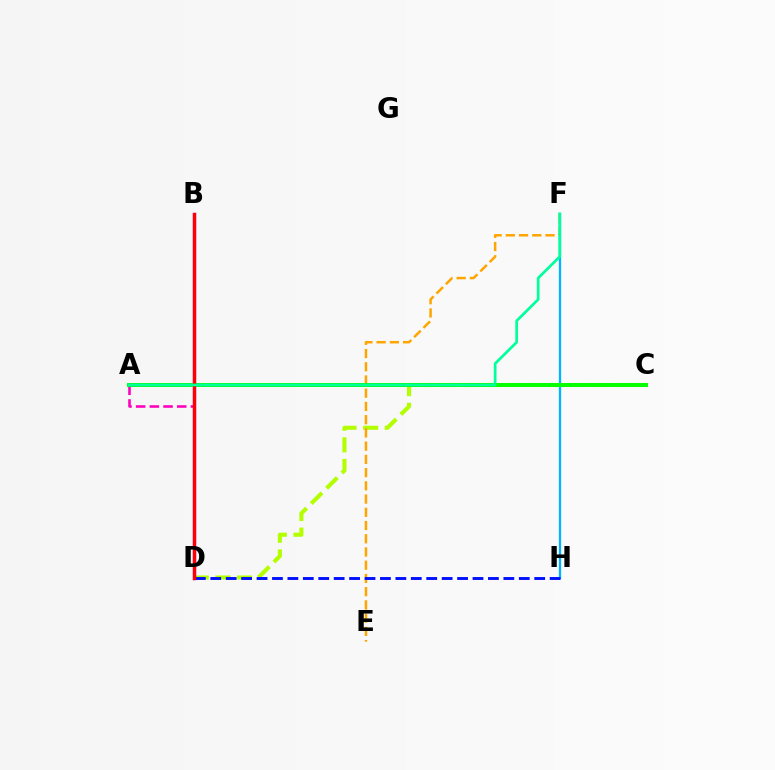{('F', 'H'): [{'color': '#00b5ff', 'line_style': 'solid', 'thickness': 1.66}], ('C', 'D'): [{'color': '#b3ff00', 'line_style': 'dashed', 'thickness': 2.94}], ('A', 'D'): [{'color': '#ff00bd', 'line_style': 'dashed', 'thickness': 1.86}], ('B', 'D'): [{'color': '#9b00ff', 'line_style': 'solid', 'thickness': 2.35}, {'color': '#ff0000', 'line_style': 'solid', 'thickness': 2.36}], ('E', 'F'): [{'color': '#ffa500', 'line_style': 'dashed', 'thickness': 1.8}], ('A', 'C'): [{'color': '#08ff00', 'line_style': 'solid', 'thickness': 2.89}], ('D', 'H'): [{'color': '#0010ff', 'line_style': 'dashed', 'thickness': 2.1}], ('A', 'F'): [{'color': '#00ff9d', 'line_style': 'solid', 'thickness': 1.96}]}